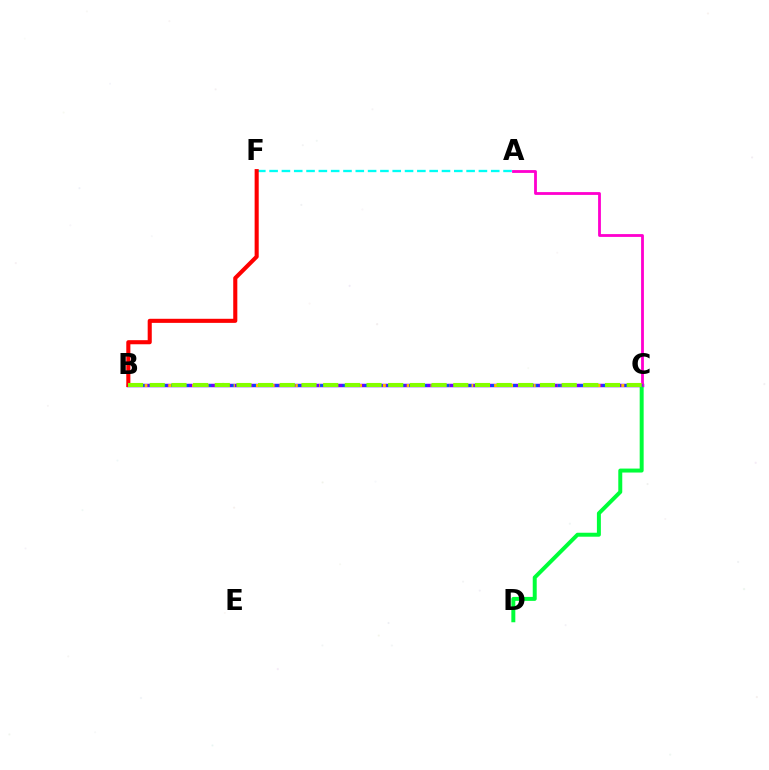{('B', 'C'): [{'color': '#7200ff', 'line_style': 'solid', 'thickness': 2.52}, {'color': '#ffbd00', 'line_style': 'dotted', 'thickness': 2.16}, {'color': '#004bff', 'line_style': 'dotted', 'thickness': 2.02}, {'color': '#84ff00', 'line_style': 'dashed', 'thickness': 2.95}], ('C', 'D'): [{'color': '#00ff39', 'line_style': 'solid', 'thickness': 2.86}], ('A', 'C'): [{'color': '#ff00cf', 'line_style': 'solid', 'thickness': 2.02}], ('A', 'F'): [{'color': '#00fff6', 'line_style': 'dashed', 'thickness': 1.67}], ('B', 'F'): [{'color': '#ff0000', 'line_style': 'solid', 'thickness': 2.94}]}